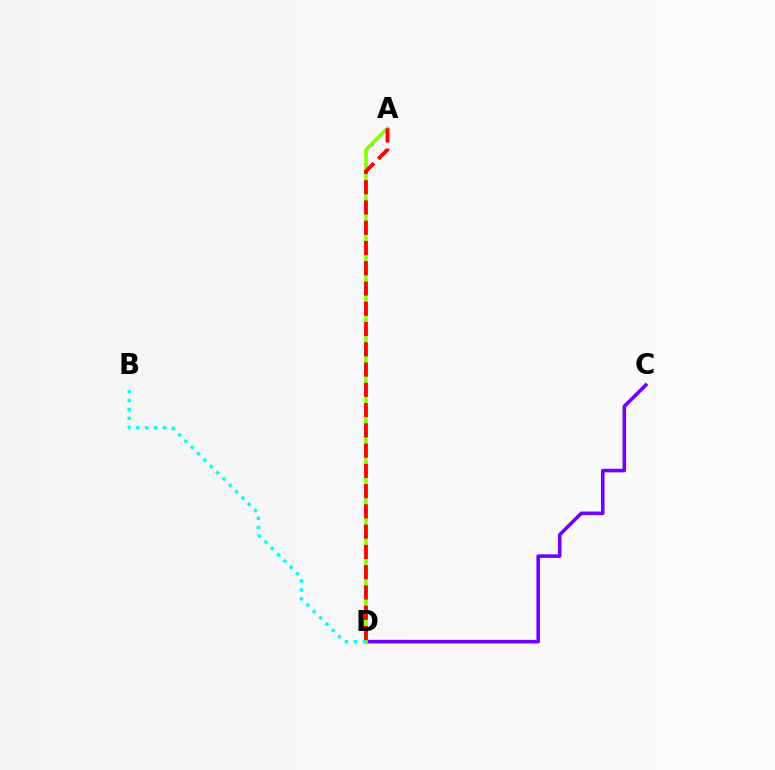{('C', 'D'): [{'color': '#7200ff', 'line_style': 'solid', 'thickness': 2.58}], ('A', 'D'): [{'color': '#84ff00', 'line_style': 'solid', 'thickness': 2.55}, {'color': '#ff0000', 'line_style': 'dashed', 'thickness': 2.75}], ('B', 'D'): [{'color': '#00fff6', 'line_style': 'dotted', 'thickness': 2.43}]}